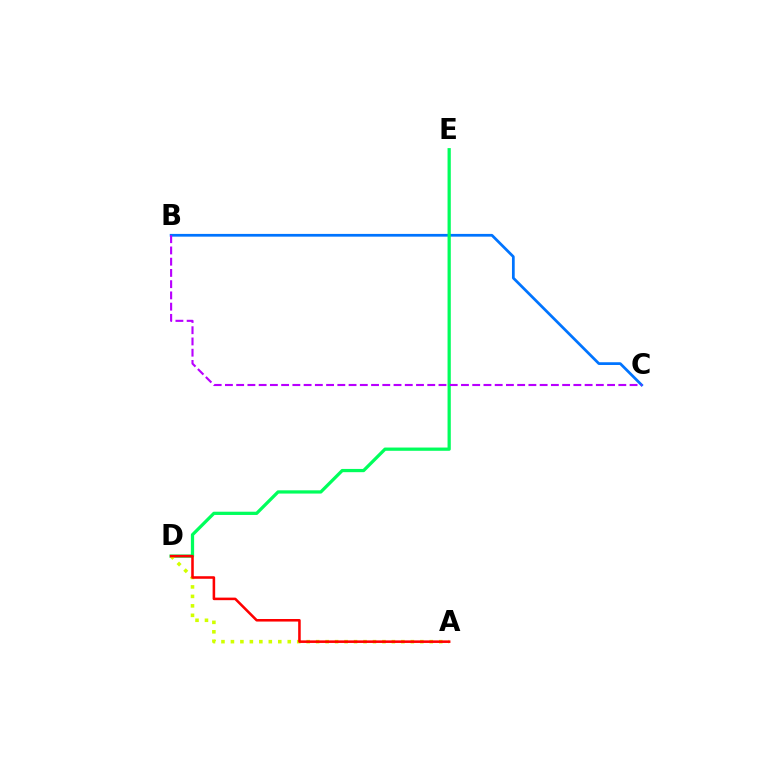{('B', 'C'): [{'color': '#0074ff', 'line_style': 'solid', 'thickness': 1.97}, {'color': '#b900ff', 'line_style': 'dashed', 'thickness': 1.53}], ('D', 'E'): [{'color': '#00ff5c', 'line_style': 'solid', 'thickness': 2.34}], ('A', 'D'): [{'color': '#d1ff00', 'line_style': 'dotted', 'thickness': 2.57}, {'color': '#ff0000', 'line_style': 'solid', 'thickness': 1.84}]}